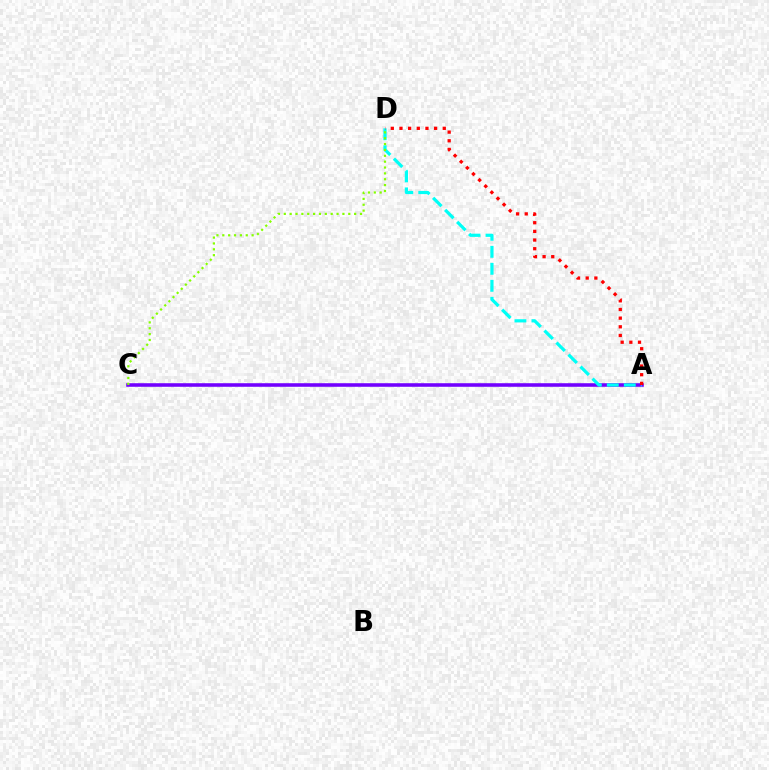{('A', 'C'): [{'color': '#7200ff', 'line_style': 'solid', 'thickness': 2.57}], ('A', 'D'): [{'color': '#00fff6', 'line_style': 'dashed', 'thickness': 2.31}, {'color': '#ff0000', 'line_style': 'dotted', 'thickness': 2.35}], ('C', 'D'): [{'color': '#84ff00', 'line_style': 'dotted', 'thickness': 1.59}]}